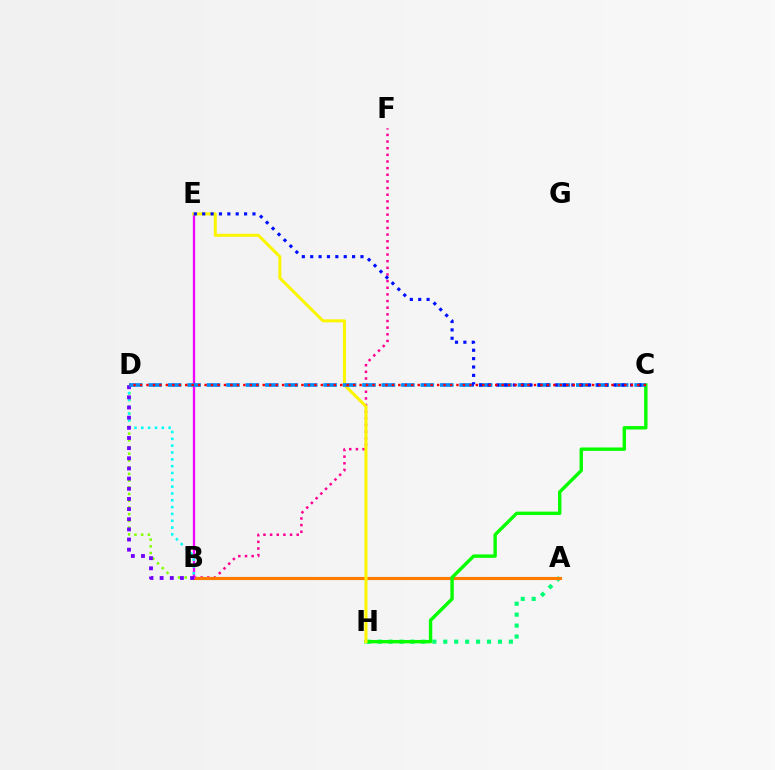{('B', 'F'): [{'color': '#ff0094', 'line_style': 'dotted', 'thickness': 1.81}], ('A', 'H'): [{'color': '#00ff74', 'line_style': 'dotted', 'thickness': 2.97}], ('B', 'D'): [{'color': '#84ff00', 'line_style': 'dotted', 'thickness': 1.82}, {'color': '#00fff6', 'line_style': 'dotted', 'thickness': 1.86}, {'color': '#7200ff', 'line_style': 'dotted', 'thickness': 2.76}], ('A', 'B'): [{'color': '#ff7c00', 'line_style': 'solid', 'thickness': 2.25}], ('B', 'E'): [{'color': '#ee00ff', 'line_style': 'solid', 'thickness': 1.67}], ('C', 'H'): [{'color': '#08ff00', 'line_style': 'solid', 'thickness': 2.45}], ('E', 'H'): [{'color': '#fcf500', 'line_style': 'solid', 'thickness': 2.16}], ('C', 'D'): [{'color': '#008cff', 'line_style': 'dashed', 'thickness': 2.64}, {'color': '#ff0000', 'line_style': 'dotted', 'thickness': 1.75}], ('C', 'E'): [{'color': '#0010ff', 'line_style': 'dotted', 'thickness': 2.28}]}